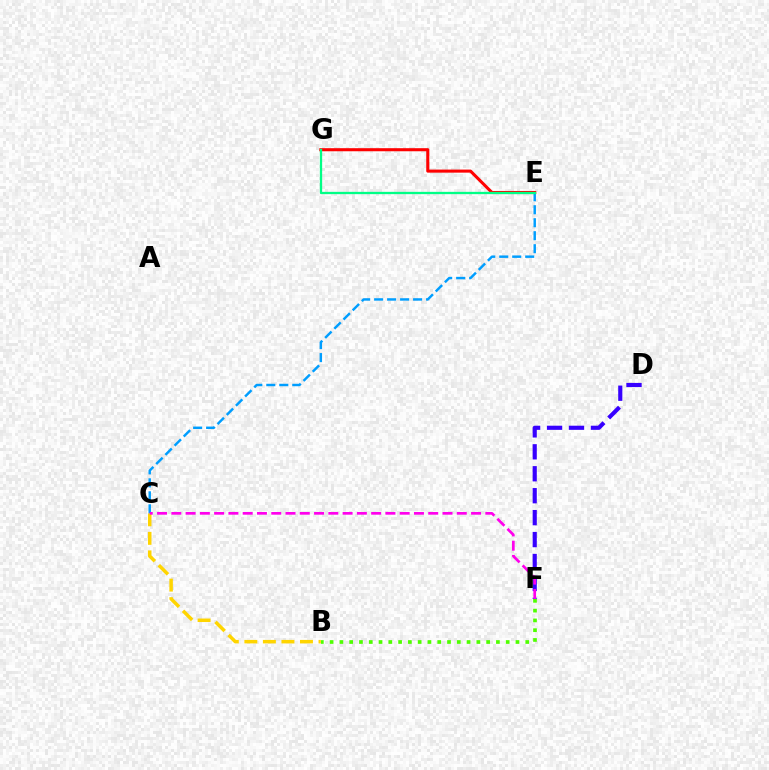{('B', 'C'): [{'color': '#ffd500', 'line_style': 'dashed', 'thickness': 2.52}], ('D', 'F'): [{'color': '#3700ff', 'line_style': 'dashed', 'thickness': 2.98}], ('C', 'E'): [{'color': '#009eff', 'line_style': 'dashed', 'thickness': 1.76}], ('E', 'G'): [{'color': '#ff0000', 'line_style': 'solid', 'thickness': 2.21}, {'color': '#00ff86', 'line_style': 'solid', 'thickness': 1.65}], ('B', 'F'): [{'color': '#4fff00', 'line_style': 'dotted', 'thickness': 2.66}], ('C', 'F'): [{'color': '#ff00ed', 'line_style': 'dashed', 'thickness': 1.94}]}